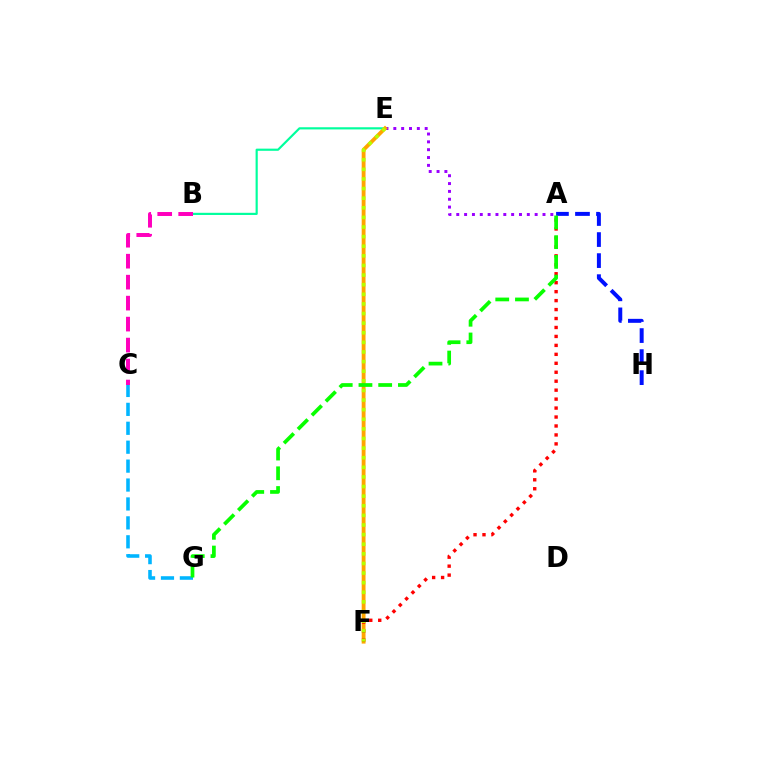{('A', 'E'): [{'color': '#9b00ff', 'line_style': 'dotted', 'thickness': 2.13}], ('B', 'E'): [{'color': '#00ff9d', 'line_style': 'solid', 'thickness': 1.56}], ('E', 'F'): [{'color': '#ffa500', 'line_style': 'solid', 'thickness': 2.77}, {'color': '#b3ff00', 'line_style': 'dotted', 'thickness': 2.61}], ('C', 'G'): [{'color': '#00b5ff', 'line_style': 'dashed', 'thickness': 2.57}], ('B', 'C'): [{'color': '#ff00bd', 'line_style': 'dashed', 'thickness': 2.85}], ('A', 'H'): [{'color': '#0010ff', 'line_style': 'dashed', 'thickness': 2.86}], ('A', 'F'): [{'color': '#ff0000', 'line_style': 'dotted', 'thickness': 2.43}], ('A', 'G'): [{'color': '#08ff00', 'line_style': 'dashed', 'thickness': 2.68}]}